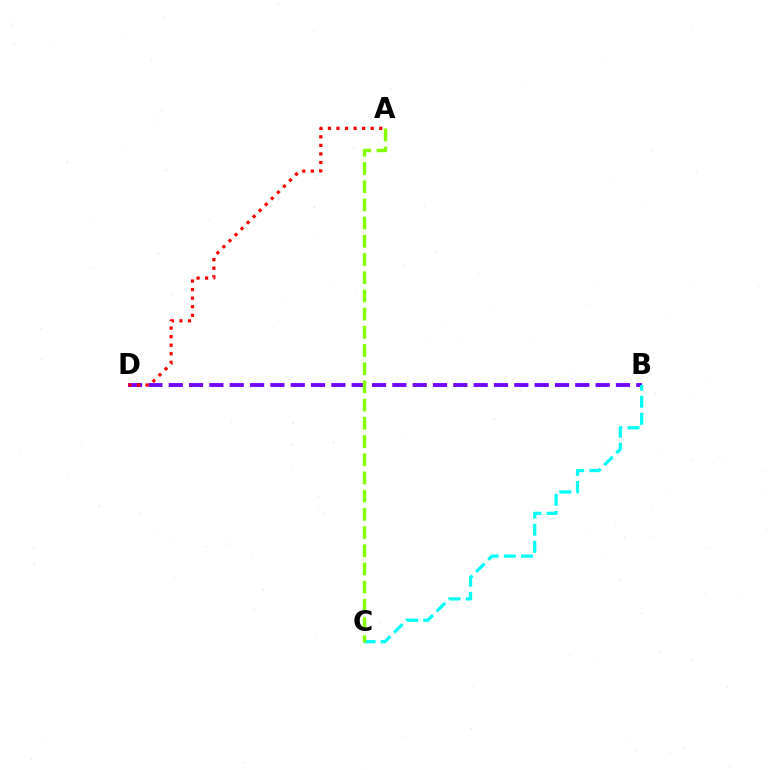{('B', 'D'): [{'color': '#7200ff', 'line_style': 'dashed', 'thickness': 2.76}], ('B', 'C'): [{'color': '#00fff6', 'line_style': 'dashed', 'thickness': 2.32}], ('A', 'D'): [{'color': '#ff0000', 'line_style': 'dotted', 'thickness': 2.32}], ('A', 'C'): [{'color': '#84ff00', 'line_style': 'dashed', 'thickness': 2.47}]}